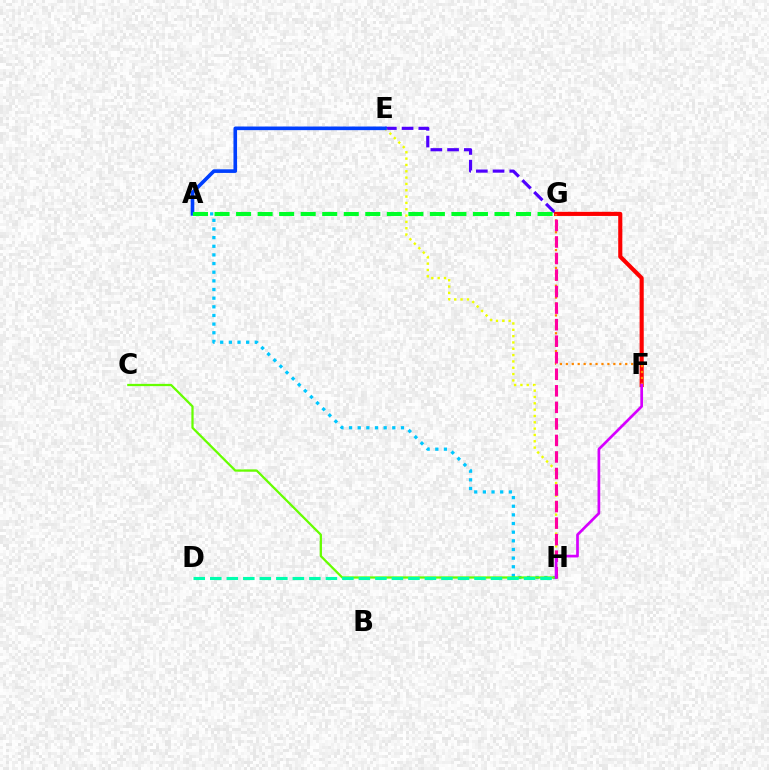{('E', 'G'): [{'color': '#4f00ff', 'line_style': 'dashed', 'thickness': 2.27}], ('F', 'G'): [{'color': '#ff0000', 'line_style': 'solid', 'thickness': 2.96}, {'color': '#ff8800', 'line_style': 'dotted', 'thickness': 1.61}], ('E', 'H'): [{'color': '#eeff00', 'line_style': 'dotted', 'thickness': 1.72}], ('A', 'E'): [{'color': '#003fff', 'line_style': 'solid', 'thickness': 2.61}], ('A', 'H'): [{'color': '#00c7ff', 'line_style': 'dotted', 'thickness': 2.35}], ('C', 'H'): [{'color': '#66ff00', 'line_style': 'solid', 'thickness': 1.63}], ('D', 'H'): [{'color': '#00ffaf', 'line_style': 'dashed', 'thickness': 2.24}], ('A', 'G'): [{'color': '#00ff27', 'line_style': 'dashed', 'thickness': 2.93}], ('G', 'H'): [{'color': '#ff00a0', 'line_style': 'dashed', 'thickness': 2.25}], ('F', 'H'): [{'color': '#d600ff', 'line_style': 'solid', 'thickness': 1.94}]}